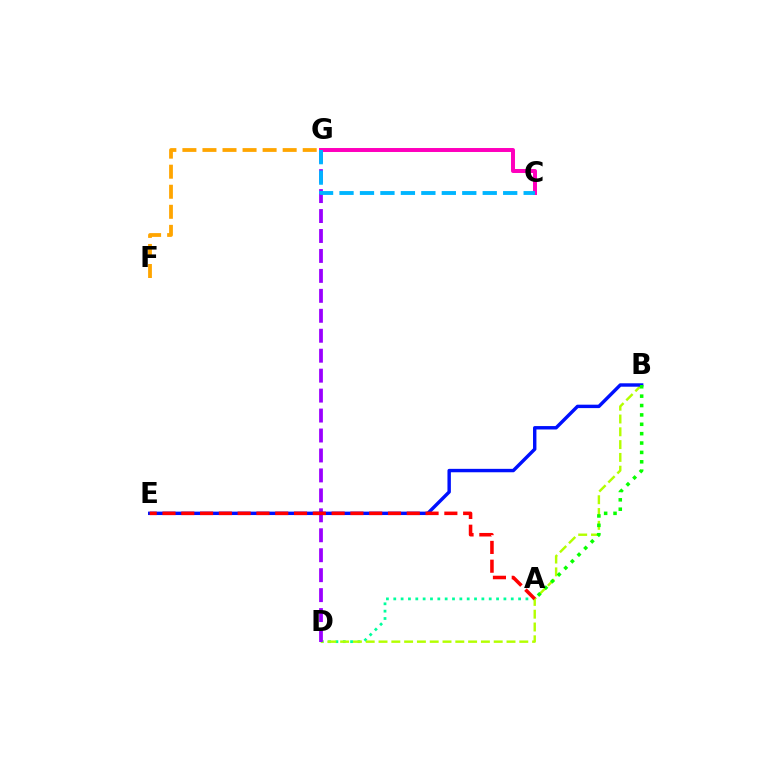{('A', 'D'): [{'color': '#00ff9d', 'line_style': 'dotted', 'thickness': 1.99}], ('B', 'D'): [{'color': '#b3ff00', 'line_style': 'dashed', 'thickness': 1.74}], ('F', 'G'): [{'color': '#ffa500', 'line_style': 'dashed', 'thickness': 2.72}], ('D', 'G'): [{'color': '#9b00ff', 'line_style': 'dashed', 'thickness': 2.71}], ('B', 'E'): [{'color': '#0010ff', 'line_style': 'solid', 'thickness': 2.46}], ('A', 'B'): [{'color': '#08ff00', 'line_style': 'dotted', 'thickness': 2.55}], ('A', 'E'): [{'color': '#ff0000', 'line_style': 'dashed', 'thickness': 2.55}], ('C', 'G'): [{'color': '#ff00bd', 'line_style': 'solid', 'thickness': 2.86}, {'color': '#00b5ff', 'line_style': 'dashed', 'thickness': 2.78}]}